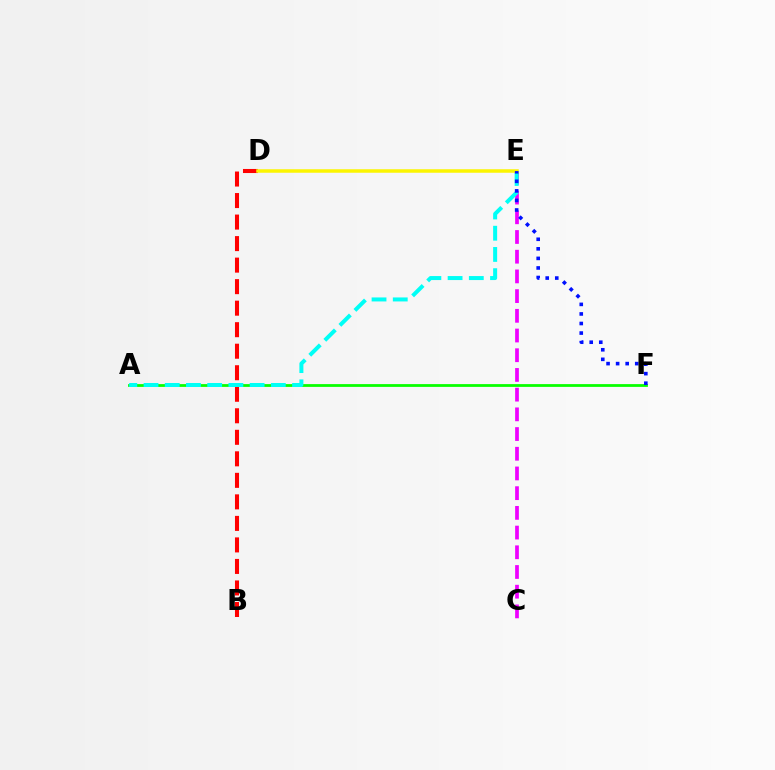{('C', 'E'): [{'color': '#ee00ff', 'line_style': 'dashed', 'thickness': 2.68}], ('B', 'D'): [{'color': '#ff0000', 'line_style': 'dashed', 'thickness': 2.92}], ('A', 'F'): [{'color': '#08ff00', 'line_style': 'solid', 'thickness': 2.0}], ('A', 'E'): [{'color': '#00fff6', 'line_style': 'dashed', 'thickness': 2.88}], ('D', 'E'): [{'color': '#fcf500', 'line_style': 'solid', 'thickness': 2.52}], ('E', 'F'): [{'color': '#0010ff', 'line_style': 'dotted', 'thickness': 2.6}]}